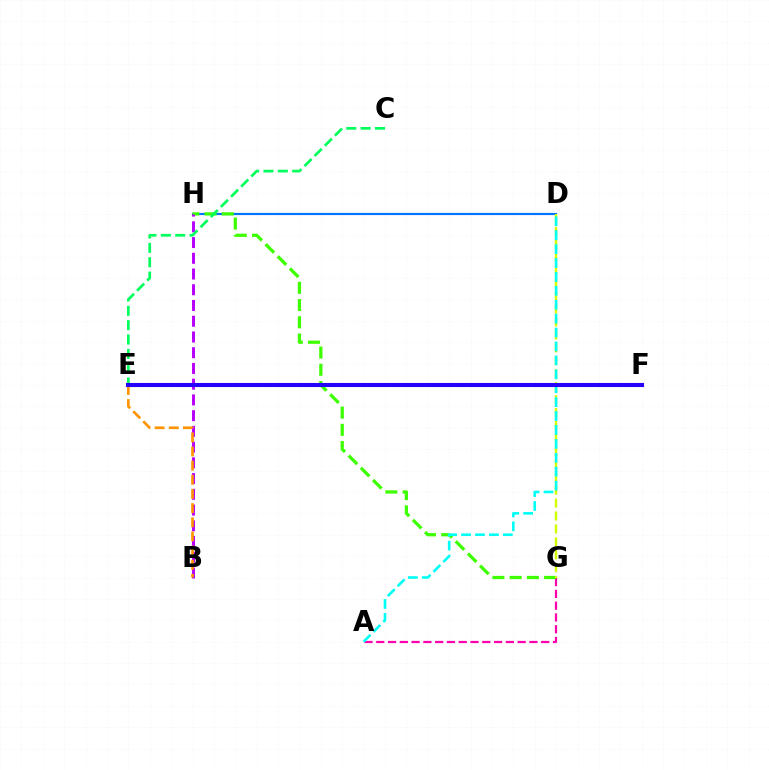{('A', 'G'): [{'color': '#ff00ac', 'line_style': 'dashed', 'thickness': 1.6}], ('D', 'H'): [{'color': '#0074ff', 'line_style': 'solid', 'thickness': 1.56}], ('G', 'H'): [{'color': '#3dff00', 'line_style': 'dashed', 'thickness': 2.34}], ('B', 'H'): [{'color': '#b900ff', 'line_style': 'dashed', 'thickness': 2.14}], ('B', 'E'): [{'color': '#ff9400', 'line_style': 'dashed', 'thickness': 1.92}], ('D', 'G'): [{'color': '#d1ff00', 'line_style': 'dashed', 'thickness': 1.76}], ('A', 'D'): [{'color': '#00fff6', 'line_style': 'dashed', 'thickness': 1.89}], ('E', 'F'): [{'color': '#ff0000', 'line_style': 'dashed', 'thickness': 1.87}, {'color': '#2500ff', 'line_style': 'solid', 'thickness': 2.95}], ('C', 'E'): [{'color': '#00ff5c', 'line_style': 'dashed', 'thickness': 1.95}]}